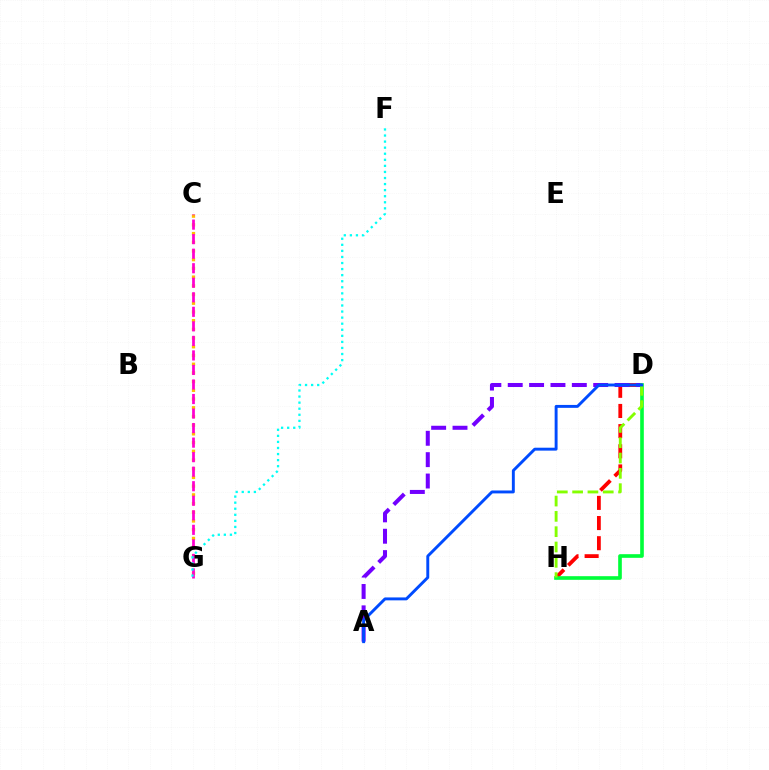{('D', 'H'): [{'color': '#ff0000', 'line_style': 'dashed', 'thickness': 2.74}, {'color': '#00ff39', 'line_style': 'solid', 'thickness': 2.62}, {'color': '#84ff00', 'line_style': 'dashed', 'thickness': 2.08}], ('C', 'G'): [{'color': '#ffbd00', 'line_style': 'dotted', 'thickness': 2.37}, {'color': '#ff00cf', 'line_style': 'dashed', 'thickness': 1.97}], ('A', 'D'): [{'color': '#7200ff', 'line_style': 'dashed', 'thickness': 2.9}, {'color': '#004bff', 'line_style': 'solid', 'thickness': 2.1}], ('F', 'G'): [{'color': '#00fff6', 'line_style': 'dotted', 'thickness': 1.65}]}